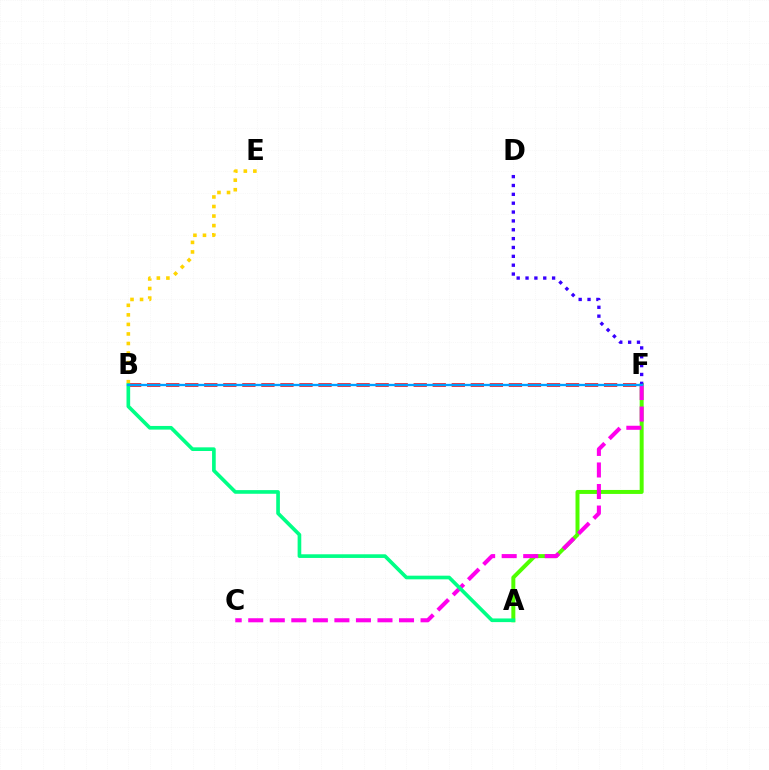{('A', 'F'): [{'color': '#4fff00', 'line_style': 'solid', 'thickness': 2.87}], ('B', 'F'): [{'color': '#ff0000', 'line_style': 'dashed', 'thickness': 2.59}, {'color': '#009eff', 'line_style': 'solid', 'thickness': 1.66}], ('D', 'F'): [{'color': '#3700ff', 'line_style': 'dotted', 'thickness': 2.41}], ('B', 'E'): [{'color': '#ffd500', 'line_style': 'dotted', 'thickness': 2.59}], ('C', 'F'): [{'color': '#ff00ed', 'line_style': 'dashed', 'thickness': 2.93}], ('A', 'B'): [{'color': '#00ff86', 'line_style': 'solid', 'thickness': 2.63}]}